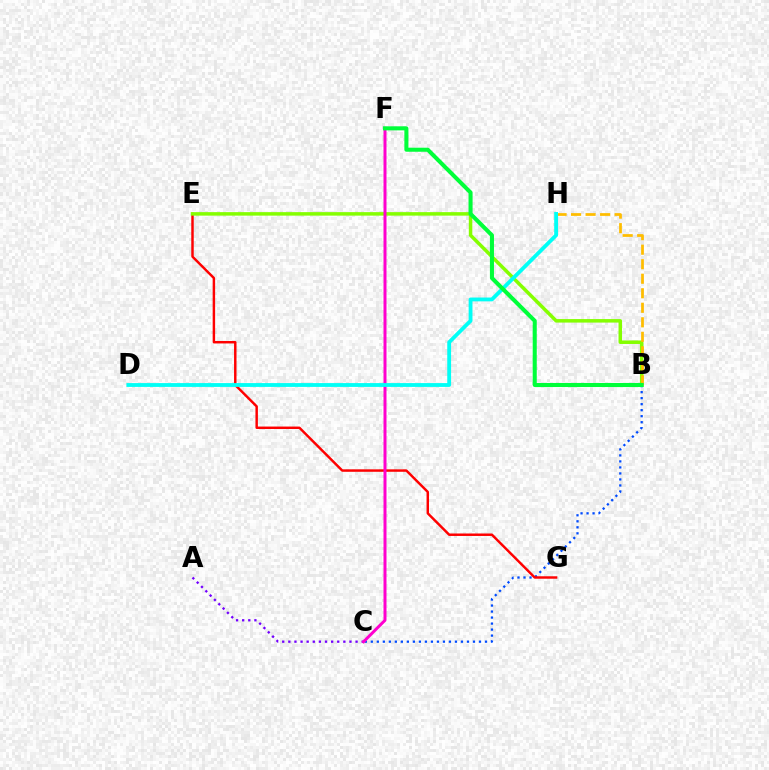{('B', 'C'): [{'color': '#004bff', 'line_style': 'dotted', 'thickness': 1.63}], ('E', 'G'): [{'color': '#ff0000', 'line_style': 'solid', 'thickness': 1.77}], ('B', 'E'): [{'color': '#84ff00', 'line_style': 'solid', 'thickness': 2.52}], ('A', 'C'): [{'color': '#7200ff', 'line_style': 'dotted', 'thickness': 1.66}], ('B', 'H'): [{'color': '#ffbd00', 'line_style': 'dashed', 'thickness': 1.97}], ('C', 'F'): [{'color': '#ff00cf', 'line_style': 'solid', 'thickness': 2.16}], ('D', 'H'): [{'color': '#00fff6', 'line_style': 'solid', 'thickness': 2.75}], ('B', 'F'): [{'color': '#00ff39', 'line_style': 'solid', 'thickness': 2.92}]}